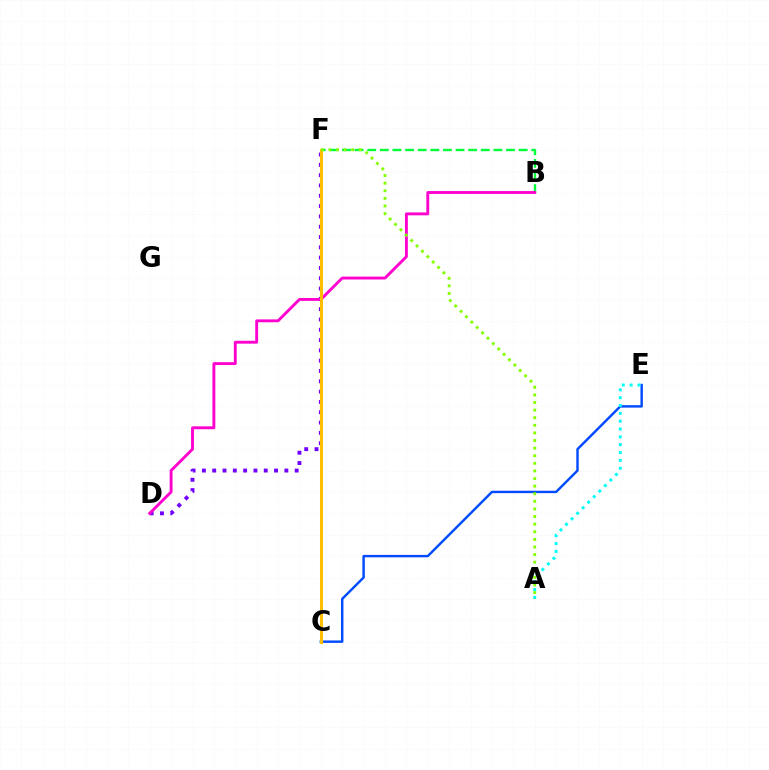{('B', 'F'): [{'color': '#00ff39', 'line_style': 'dashed', 'thickness': 1.71}], ('C', 'E'): [{'color': '#004bff', 'line_style': 'solid', 'thickness': 1.75}], ('C', 'F'): [{'color': '#ff0000', 'line_style': 'dotted', 'thickness': 1.82}, {'color': '#ffbd00', 'line_style': 'solid', 'thickness': 2.2}], ('D', 'F'): [{'color': '#7200ff', 'line_style': 'dotted', 'thickness': 2.8}], ('B', 'D'): [{'color': '#ff00cf', 'line_style': 'solid', 'thickness': 2.07}], ('A', 'E'): [{'color': '#00fff6', 'line_style': 'dotted', 'thickness': 2.13}], ('A', 'F'): [{'color': '#84ff00', 'line_style': 'dotted', 'thickness': 2.07}]}